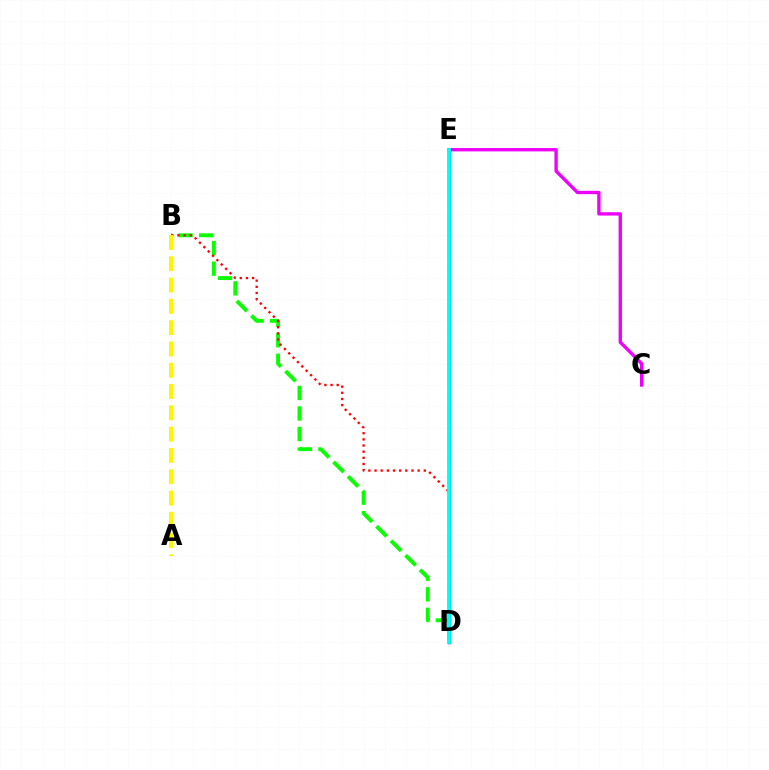{('B', 'D'): [{'color': '#08ff00', 'line_style': 'dashed', 'thickness': 2.79}, {'color': '#ff0000', 'line_style': 'dotted', 'thickness': 1.67}], ('D', 'E'): [{'color': '#0010ff', 'line_style': 'solid', 'thickness': 2.42}, {'color': '#00fff6', 'line_style': 'solid', 'thickness': 2.74}], ('C', 'E'): [{'color': '#ee00ff', 'line_style': 'solid', 'thickness': 2.4}], ('A', 'B'): [{'color': '#fcf500', 'line_style': 'dashed', 'thickness': 2.89}]}